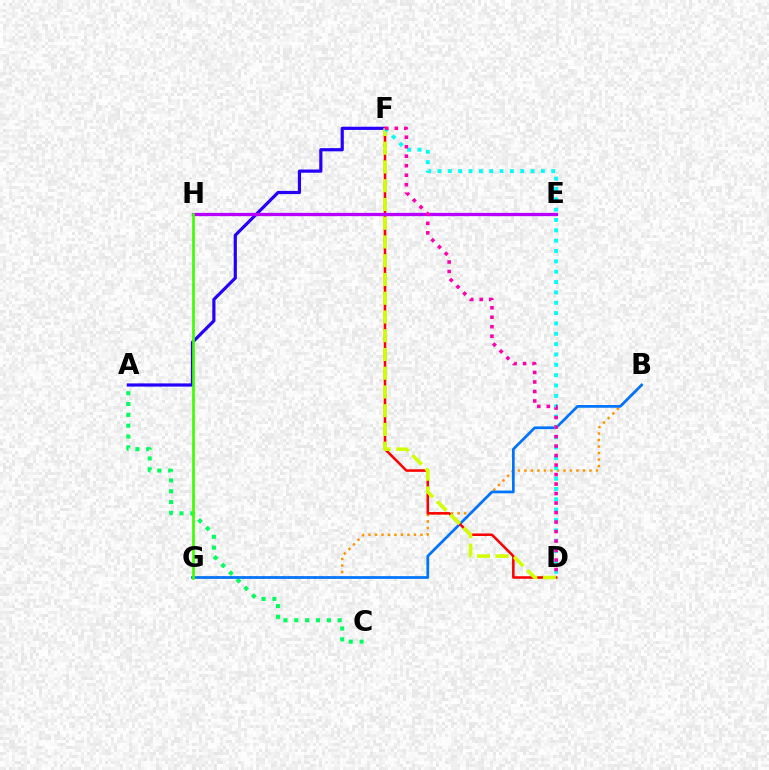{('B', 'G'): [{'color': '#ff9400', 'line_style': 'dotted', 'thickness': 1.77}, {'color': '#0074ff', 'line_style': 'solid', 'thickness': 1.96}], ('A', 'C'): [{'color': '#00ff5c', 'line_style': 'dotted', 'thickness': 2.94}], ('A', 'F'): [{'color': '#2500ff', 'line_style': 'solid', 'thickness': 2.3}], ('D', 'F'): [{'color': '#ff0000', 'line_style': 'solid', 'thickness': 1.83}, {'color': '#d1ff00', 'line_style': 'dashed', 'thickness': 2.55}, {'color': '#00fff6', 'line_style': 'dotted', 'thickness': 2.81}, {'color': '#ff00ac', 'line_style': 'dotted', 'thickness': 2.58}], ('E', 'H'): [{'color': '#b900ff', 'line_style': 'solid', 'thickness': 2.37}], ('G', 'H'): [{'color': '#3dff00', 'line_style': 'solid', 'thickness': 1.92}]}